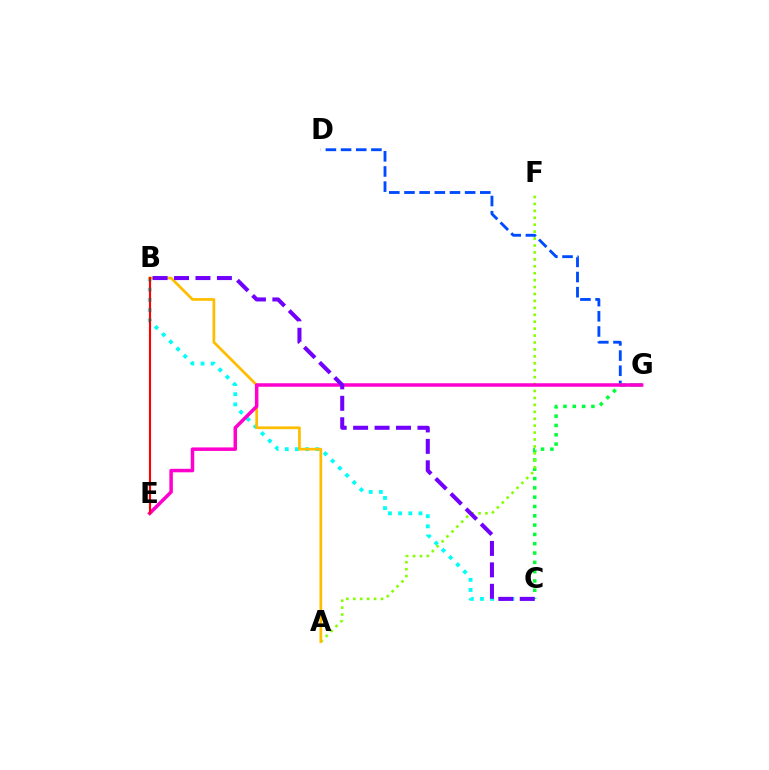{('D', 'G'): [{'color': '#004bff', 'line_style': 'dashed', 'thickness': 2.06}], ('C', 'G'): [{'color': '#00ff39', 'line_style': 'dotted', 'thickness': 2.53}], ('B', 'C'): [{'color': '#00fff6', 'line_style': 'dotted', 'thickness': 2.76}, {'color': '#7200ff', 'line_style': 'dashed', 'thickness': 2.91}], ('A', 'F'): [{'color': '#84ff00', 'line_style': 'dotted', 'thickness': 1.88}], ('A', 'B'): [{'color': '#ffbd00', 'line_style': 'solid', 'thickness': 1.96}], ('E', 'G'): [{'color': '#ff00cf', 'line_style': 'solid', 'thickness': 2.52}], ('B', 'E'): [{'color': '#ff0000', 'line_style': 'solid', 'thickness': 1.53}]}